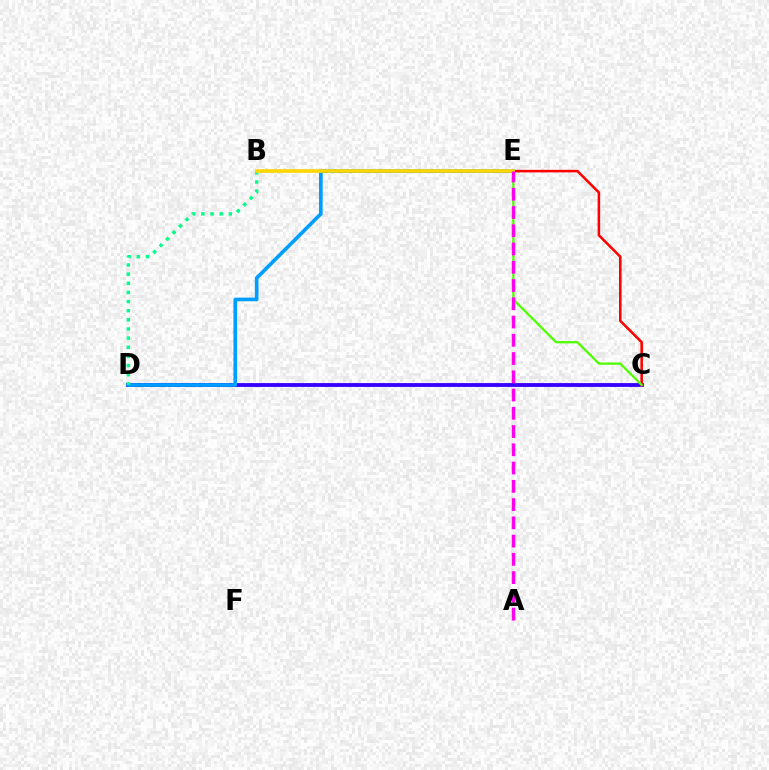{('C', 'D'): [{'color': '#3700ff', 'line_style': 'solid', 'thickness': 2.75}], ('D', 'E'): [{'color': '#009eff', 'line_style': 'solid', 'thickness': 2.64}], ('C', 'E'): [{'color': '#ff0000', 'line_style': 'solid', 'thickness': 1.83}, {'color': '#4fff00', 'line_style': 'solid', 'thickness': 1.63}], ('B', 'D'): [{'color': '#00ff86', 'line_style': 'dotted', 'thickness': 2.48}], ('B', 'E'): [{'color': '#ffd500', 'line_style': 'solid', 'thickness': 2.61}], ('A', 'E'): [{'color': '#ff00ed', 'line_style': 'dashed', 'thickness': 2.48}]}